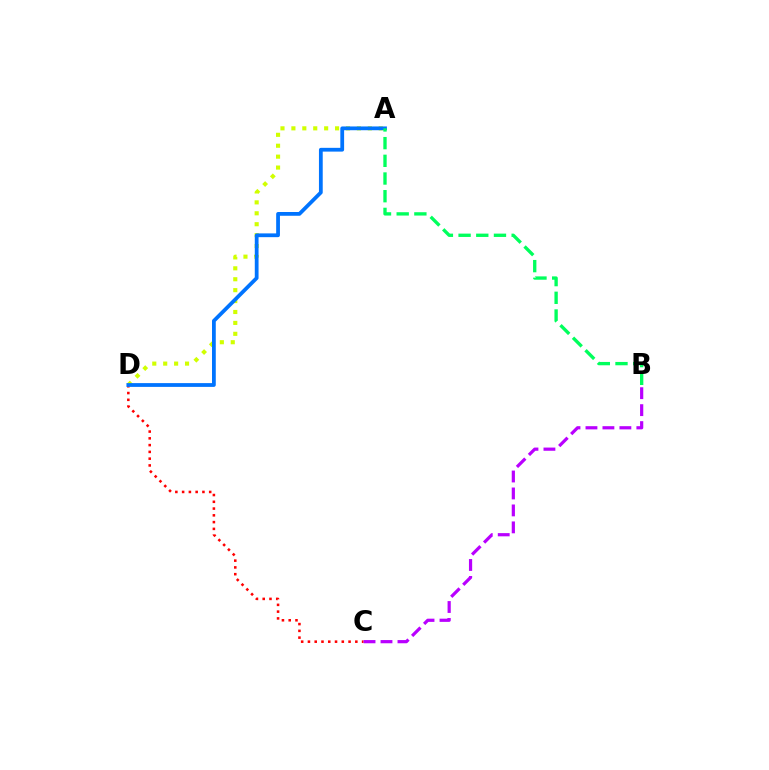{('C', 'D'): [{'color': '#ff0000', 'line_style': 'dotted', 'thickness': 1.84}], ('B', 'C'): [{'color': '#b900ff', 'line_style': 'dashed', 'thickness': 2.3}], ('A', 'D'): [{'color': '#d1ff00', 'line_style': 'dotted', 'thickness': 2.97}, {'color': '#0074ff', 'line_style': 'solid', 'thickness': 2.71}], ('A', 'B'): [{'color': '#00ff5c', 'line_style': 'dashed', 'thickness': 2.4}]}